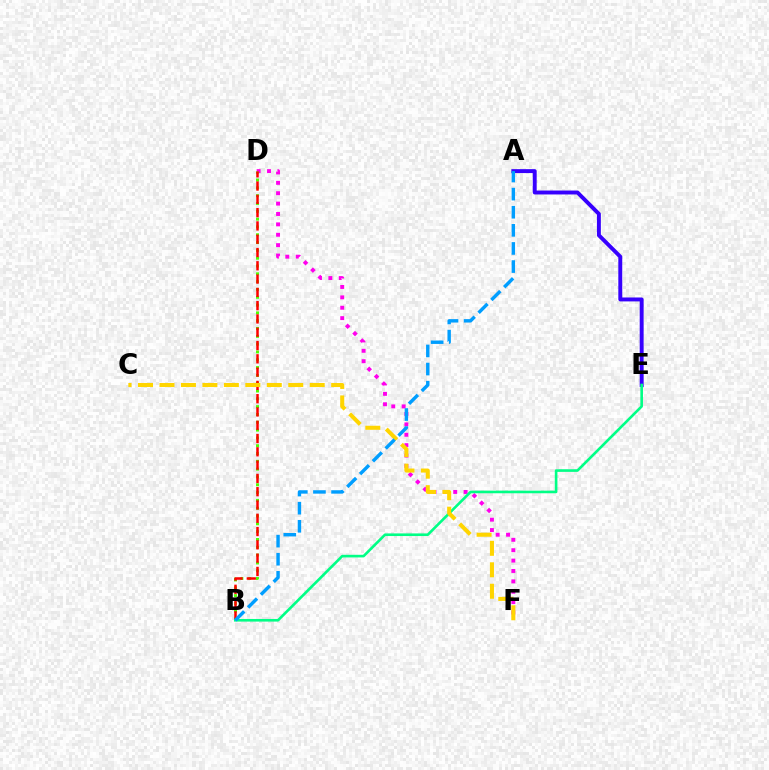{('D', 'F'): [{'color': '#ff00ed', 'line_style': 'dotted', 'thickness': 2.82}], ('A', 'E'): [{'color': '#3700ff', 'line_style': 'solid', 'thickness': 2.82}], ('B', 'D'): [{'color': '#4fff00', 'line_style': 'dotted', 'thickness': 2.12}, {'color': '#ff0000', 'line_style': 'dashed', 'thickness': 1.81}], ('B', 'E'): [{'color': '#00ff86', 'line_style': 'solid', 'thickness': 1.89}], ('C', 'F'): [{'color': '#ffd500', 'line_style': 'dashed', 'thickness': 2.92}], ('A', 'B'): [{'color': '#009eff', 'line_style': 'dashed', 'thickness': 2.46}]}